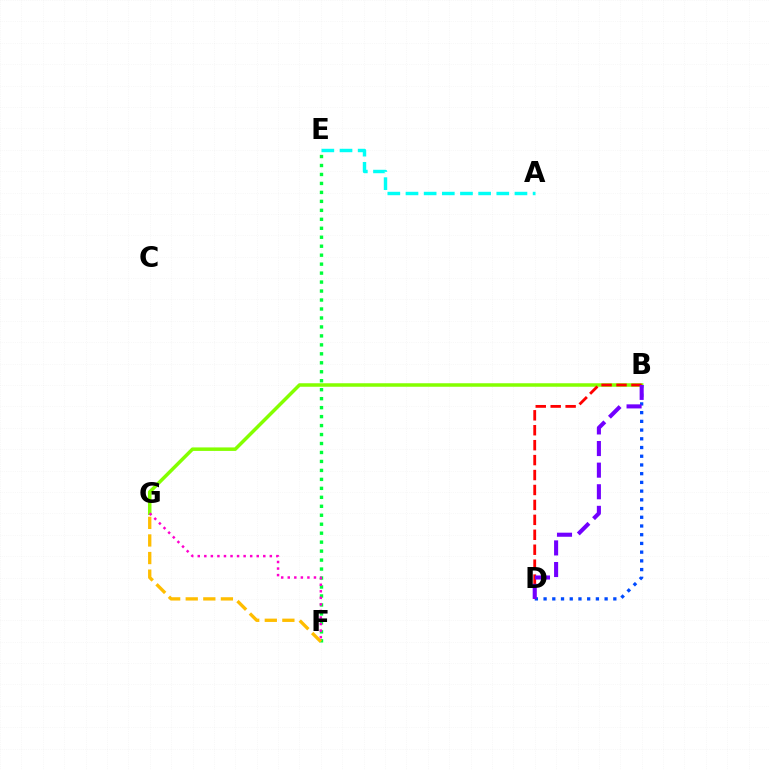{('A', 'E'): [{'color': '#00fff6', 'line_style': 'dashed', 'thickness': 2.47}], ('B', 'G'): [{'color': '#84ff00', 'line_style': 'solid', 'thickness': 2.52}], ('E', 'F'): [{'color': '#00ff39', 'line_style': 'dotted', 'thickness': 2.44}], ('B', 'D'): [{'color': '#004bff', 'line_style': 'dotted', 'thickness': 2.37}, {'color': '#ff0000', 'line_style': 'dashed', 'thickness': 2.03}, {'color': '#7200ff', 'line_style': 'dashed', 'thickness': 2.94}], ('F', 'G'): [{'color': '#ff00cf', 'line_style': 'dotted', 'thickness': 1.78}, {'color': '#ffbd00', 'line_style': 'dashed', 'thickness': 2.39}]}